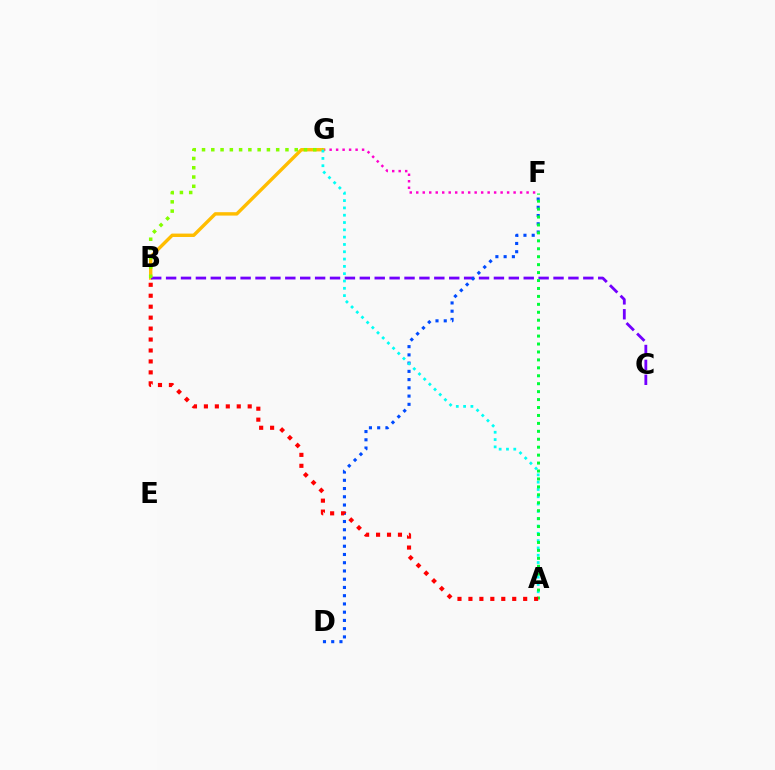{('F', 'G'): [{'color': '#ff00cf', 'line_style': 'dotted', 'thickness': 1.76}], ('B', 'G'): [{'color': '#ffbd00', 'line_style': 'solid', 'thickness': 2.44}, {'color': '#84ff00', 'line_style': 'dotted', 'thickness': 2.52}], ('B', 'C'): [{'color': '#7200ff', 'line_style': 'dashed', 'thickness': 2.02}], ('D', 'F'): [{'color': '#004bff', 'line_style': 'dotted', 'thickness': 2.24}], ('A', 'G'): [{'color': '#00fff6', 'line_style': 'dotted', 'thickness': 1.99}], ('A', 'F'): [{'color': '#00ff39', 'line_style': 'dotted', 'thickness': 2.16}], ('A', 'B'): [{'color': '#ff0000', 'line_style': 'dotted', 'thickness': 2.97}]}